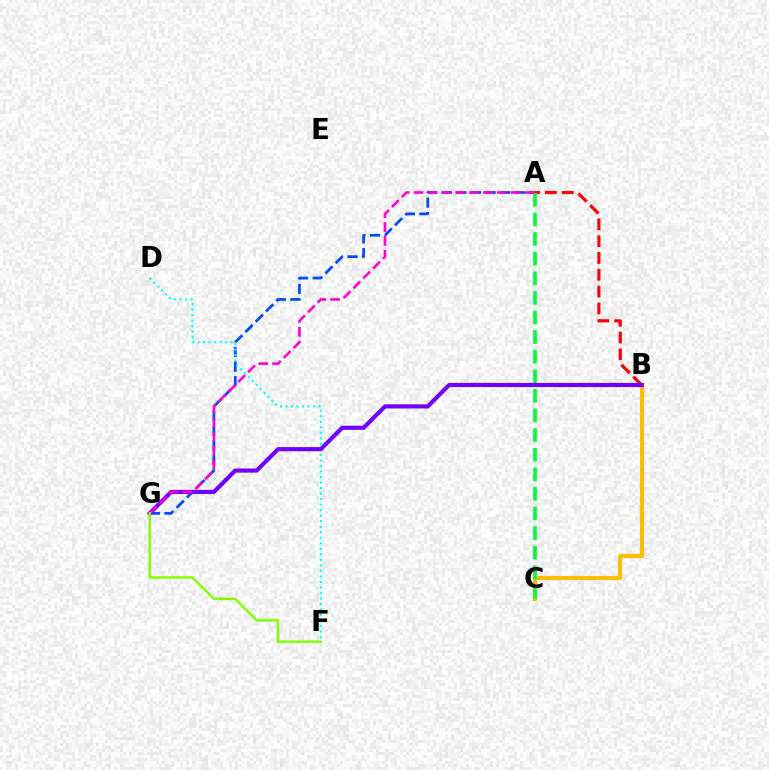{('A', 'G'): [{'color': '#004bff', 'line_style': 'dashed', 'thickness': 1.98}, {'color': '#ff00cf', 'line_style': 'dashed', 'thickness': 1.89}], ('D', 'F'): [{'color': '#00fff6', 'line_style': 'dotted', 'thickness': 1.5}], ('B', 'C'): [{'color': '#ffbd00', 'line_style': 'solid', 'thickness': 2.94}], ('A', 'B'): [{'color': '#ff0000', 'line_style': 'dashed', 'thickness': 2.29}], ('A', 'C'): [{'color': '#00ff39', 'line_style': 'dashed', 'thickness': 2.66}], ('B', 'G'): [{'color': '#7200ff', 'line_style': 'solid', 'thickness': 2.99}], ('F', 'G'): [{'color': '#84ff00', 'line_style': 'solid', 'thickness': 1.76}]}